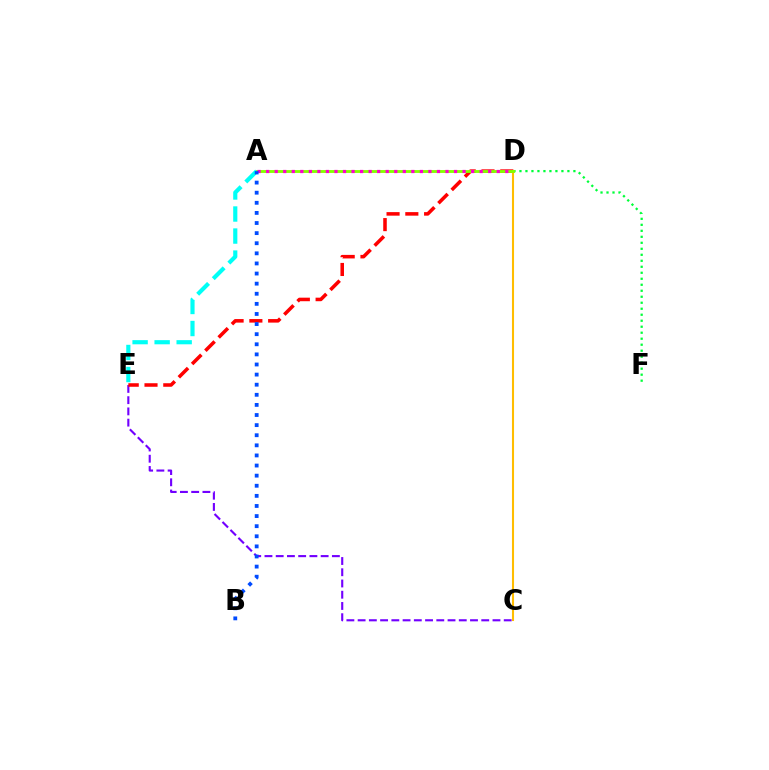{('D', 'F'): [{'color': '#00ff39', 'line_style': 'dotted', 'thickness': 1.63}], ('C', 'E'): [{'color': '#7200ff', 'line_style': 'dashed', 'thickness': 1.53}], ('D', 'E'): [{'color': '#ff0000', 'line_style': 'dashed', 'thickness': 2.55}], ('C', 'D'): [{'color': '#ffbd00', 'line_style': 'solid', 'thickness': 1.5}], ('A', 'D'): [{'color': '#84ff00', 'line_style': 'solid', 'thickness': 2.06}, {'color': '#ff00cf', 'line_style': 'dotted', 'thickness': 2.32}], ('A', 'E'): [{'color': '#00fff6', 'line_style': 'dashed', 'thickness': 2.99}], ('A', 'B'): [{'color': '#004bff', 'line_style': 'dotted', 'thickness': 2.75}]}